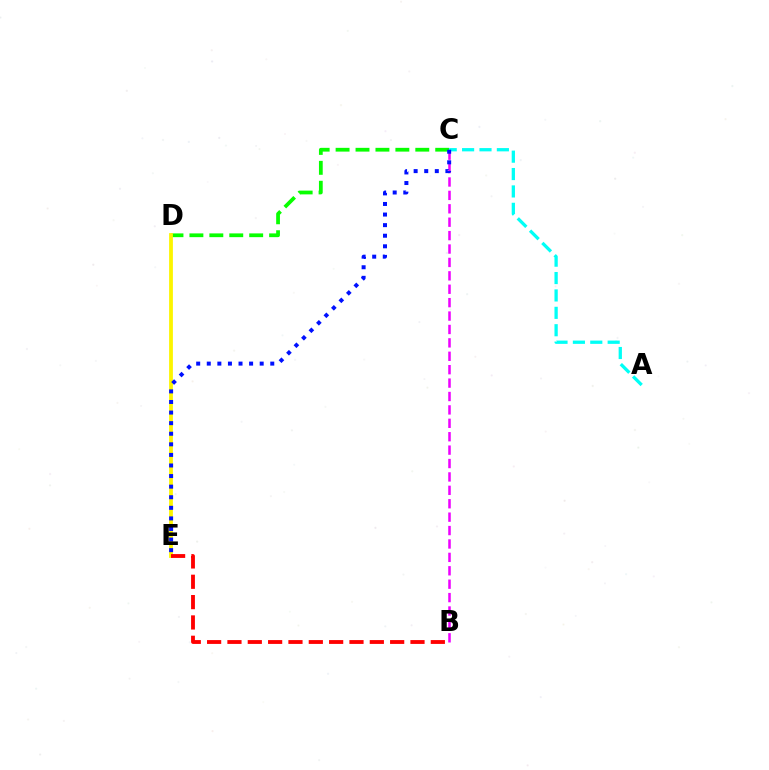{('C', 'D'): [{'color': '#08ff00', 'line_style': 'dashed', 'thickness': 2.71}], ('D', 'E'): [{'color': '#fcf500', 'line_style': 'solid', 'thickness': 2.73}], ('A', 'C'): [{'color': '#00fff6', 'line_style': 'dashed', 'thickness': 2.36}], ('B', 'C'): [{'color': '#ee00ff', 'line_style': 'dashed', 'thickness': 1.82}], ('C', 'E'): [{'color': '#0010ff', 'line_style': 'dotted', 'thickness': 2.88}], ('B', 'E'): [{'color': '#ff0000', 'line_style': 'dashed', 'thickness': 2.76}]}